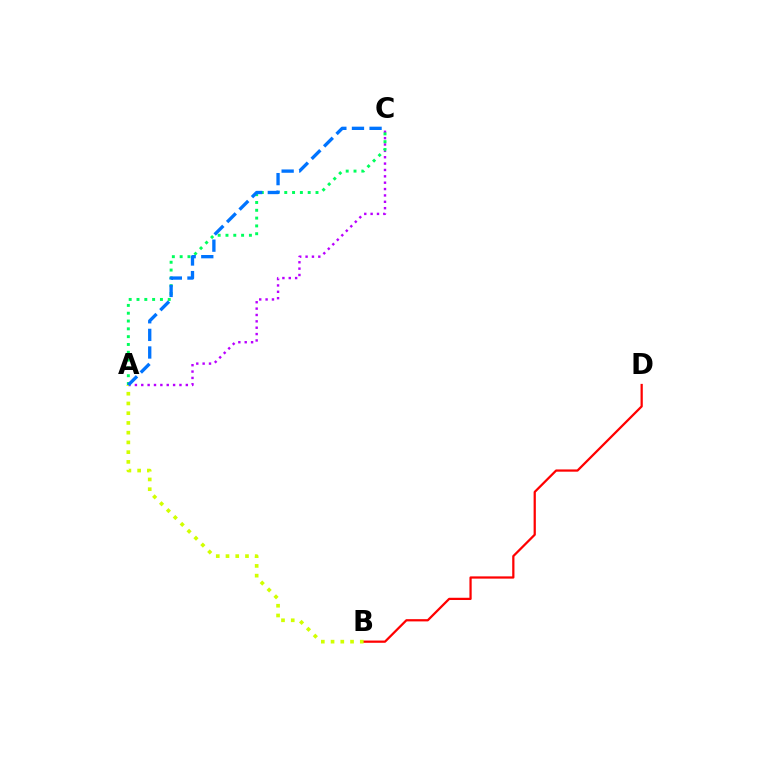{('A', 'C'): [{'color': '#b900ff', 'line_style': 'dotted', 'thickness': 1.73}, {'color': '#00ff5c', 'line_style': 'dotted', 'thickness': 2.12}, {'color': '#0074ff', 'line_style': 'dashed', 'thickness': 2.39}], ('B', 'D'): [{'color': '#ff0000', 'line_style': 'solid', 'thickness': 1.61}], ('A', 'B'): [{'color': '#d1ff00', 'line_style': 'dotted', 'thickness': 2.65}]}